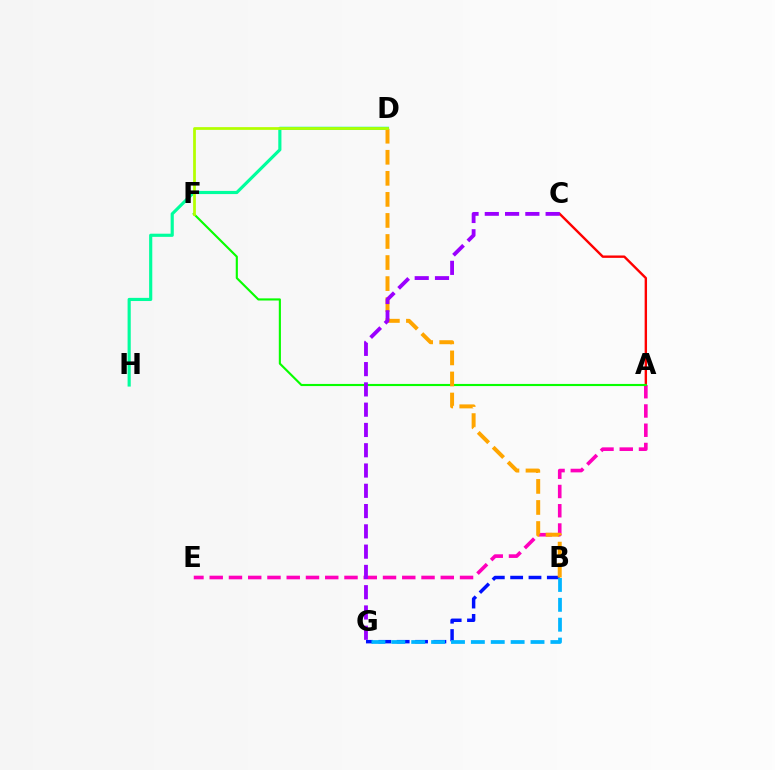{('A', 'E'): [{'color': '#ff00bd', 'line_style': 'dashed', 'thickness': 2.62}], ('D', 'H'): [{'color': '#00ff9d', 'line_style': 'solid', 'thickness': 2.27}], ('A', 'C'): [{'color': '#ff0000', 'line_style': 'solid', 'thickness': 1.72}], ('B', 'G'): [{'color': '#0010ff', 'line_style': 'dashed', 'thickness': 2.49}, {'color': '#00b5ff', 'line_style': 'dashed', 'thickness': 2.7}], ('A', 'F'): [{'color': '#08ff00', 'line_style': 'solid', 'thickness': 1.54}], ('B', 'D'): [{'color': '#ffa500', 'line_style': 'dashed', 'thickness': 2.86}], ('C', 'G'): [{'color': '#9b00ff', 'line_style': 'dashed', 'thickness': 2.75}], ('D', 'F'): [{'color': '#b3ff00', 'line_style': 'solid', 'thickness': 1.98}]}